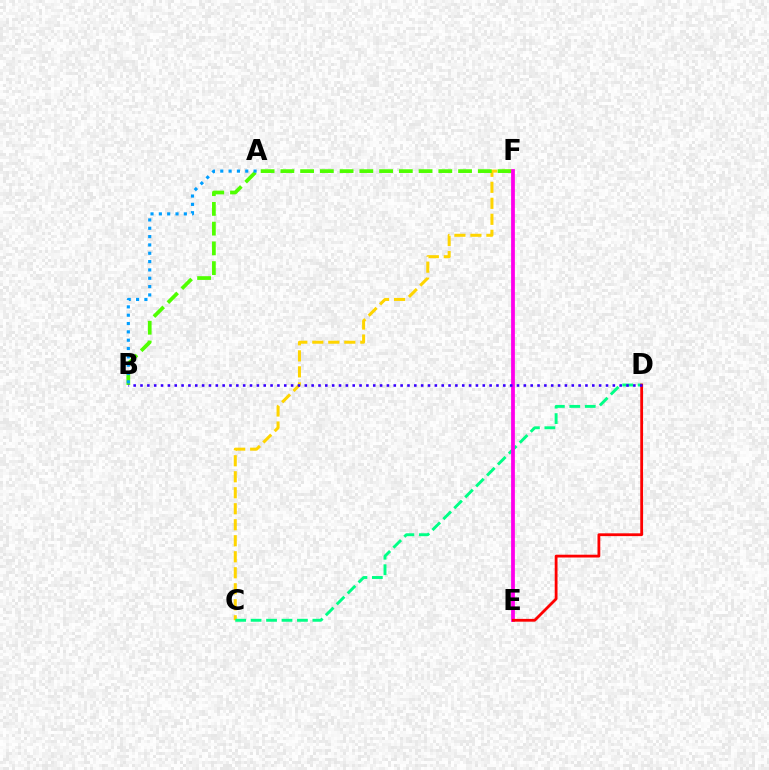{('C', 'F'): [{'color': '#ffd500', 'line_style': 'dashed', 'thickness': 2.17}], ('B', 'F'): [{'color': '#4fff00', 'line_style': 'dashed', 'thickness': 2.68}], ('C', 'D'): [{'color': '#00ff86', 'line_style': 'dashed', 'thickness': 2.1}], ('E', 'F'): [{'color': '#ff00ed', 'line_style': 'solid', 'thickness': 2.72}], ('A', 'B'): [{'color': '#009eff', 'line_style': 'dotted', 'thickness': 2.26}], ('D', 'E'): [{'color': '#ff0000', 'line_style': 'solid', 'thickness': 2.02}], ('B', 'D'): [{'color': '#3700ff', 'line_style': 'dotted', 'thickness': 1.86}]}